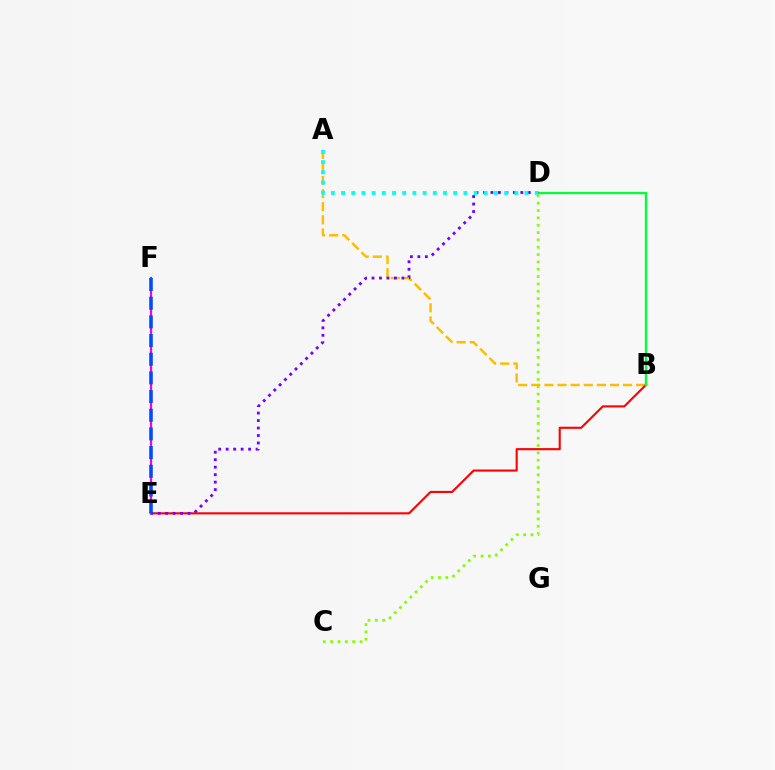{('A', 'B'): [{'color': '#ffbd00', 'line_style': 'dashed', 'thickness': 1.78}], ('B', 'E'): [{'color': '#ff0000', 'line_style': 'solid', 'thickness': 1.52}], ('C', 'D'): [{'color': '#84ff00', 'line_style': 'dotted', 'thickness': 1.99}], ('B', 'D'): [{'color': '#00ff39', 'line_style': 'solid', 'thickness': 1.69}], ('E', 'F'): [{'color': '#ff00cf', 'line_style': 'solid', 'thickness': 1.6}, {'color': '#004bff', 'line_style': 'dashed', 'thickness': 2.54}], ('D', 'E'): [{'color': '#7200ff', 'line_style': 'dotted', 'thickness': 2.03}], ('A', 'D'): [{'color': '#00fff6', 'line_style': 'dotted', 'thickness': 2.77}]}